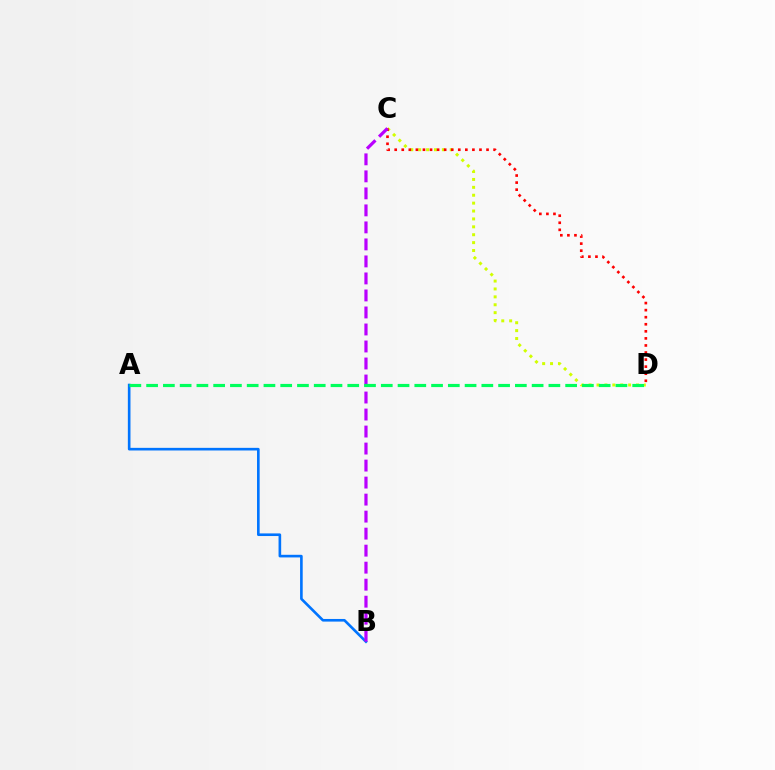{('C', 'D'): [{'color': '#d1ff00', 'line_style': 'dotted', 'thickness': 2.15}, {'color': '#ff0000', 'line_style': 'dotted', 'thickness': 1.92}], ('A', 'B'): [{'color': '#0074ff', 'line_style': 'solid', 'thickness': 1.89}], ('B', 'C'): [{'color': '#b900ff', 'line_style': 'dashed', 'thickness': 2.31}], ('A', 'D'): [{'color': '#00ff5c', 'line_style': 'dashed', 'thickness': 2.28}]}